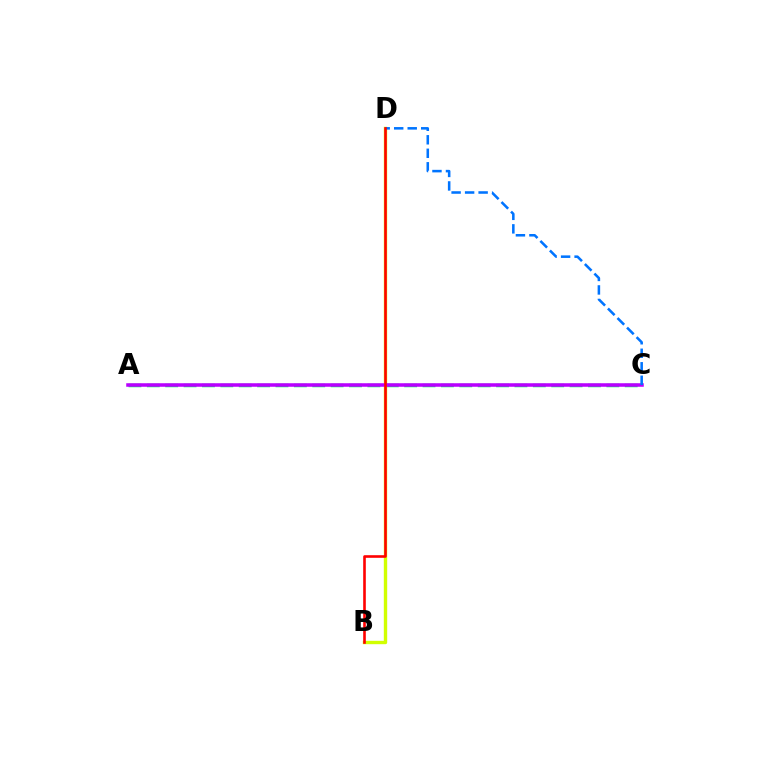{('A', 'C'): [{'color': '#00ff5c', 'line_style': 'dashed', 'thickness': 2.5}, {'color': '#b900ff', 'line_style': 'solid', 'thickness': 2.54}], ('B', 'D'): [{'color': '#d1ff00', 'line_style': 'solid', 'thickness': 2.44}, {'color': '#ff0000', 'line_style': 'solid', 'thickness': 1.89}], ('C', 'D'): [{'color': '#0074ff', 'line_style': 'dashed', 'thickness': 1.84}]}